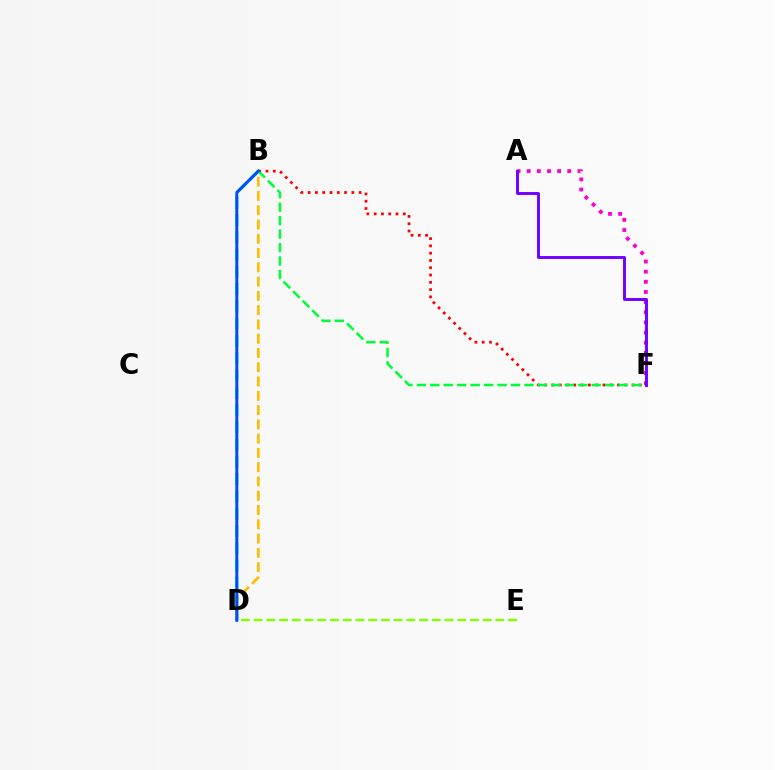{('B', 'D'): [{'color': '#00fff6', 'line_style': 'dashed', 'thickness': 2.35}, {'color': '#ffbd00', 'line_style': 'dashed', 'thickness': 1.94}, {'color': '#004bff', 'line_style': 'solid', 'thickness': 2.15}], ('D', 'E'): [{'color': '#84ff00', 'line_style': 'dashed', 'thickness': 1.73}], ('A', 'F'): [{'color': '#ff00cf', 'line_style': 'dotted', 'thickness': 2.75}, {'color': '#7200ff', 'line_style': 'solid', 'thickness': 2.1}], ('B', 'F'): [{'color': '#ff0000', 'line_style': 'dotted', 'thickness': 1.98}, {'color': '#00ff39', 'line_style': 'dashed', 'thickness': 1.83}]}